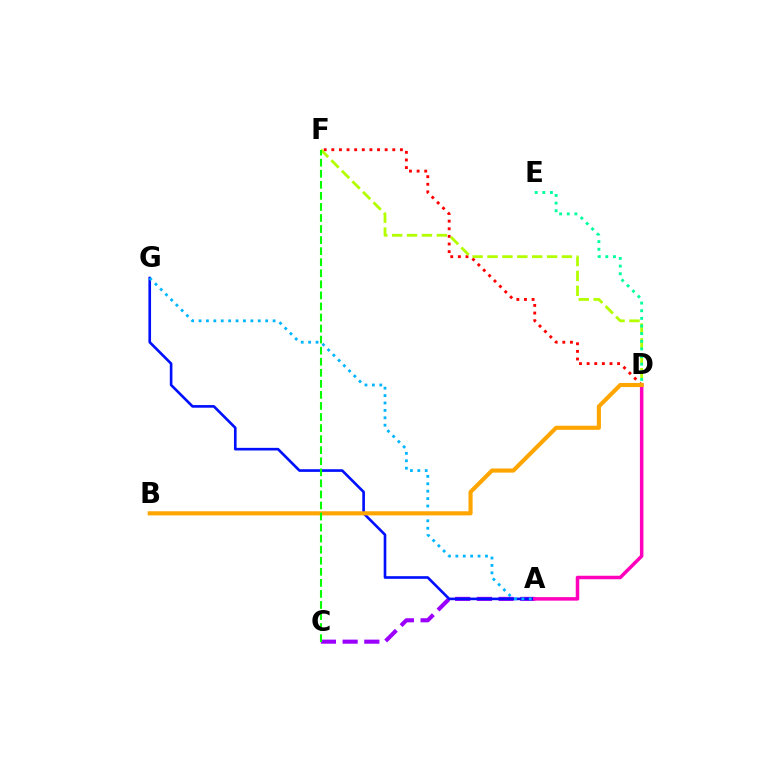{('D', 'F'): [{'color': '#ff0000', 'line_style': 'dotted', 'thickness': 2.07}, {'color': '#b3ff00', 'line_style': 'dashed', 'thickness': 2.02}], ('A', 'C'): [{'color': '#9b00ff', 'line_style': 'dashed', 'thickness': 2.95}], ('A', 'G'): [{'color': '#0010ff', 'line_style': 'solid', 'thickness': 1.9}, {'color': '#00b5ff', 'line_style': 'dotted', 'thickness': 2.01}], ('A', 'D'): [{'color': '#ff00bd', 'line_style': 'solid', 'thickness': 2.52}], ('D', 'E'): [{'color': '#00ff9d', 'line_style': 'dotted', 'thickness': 2.08}], ('B', 'D'): [{'color': '#ffa500', 'line_style': 'solid', 'thickness': 2.96}], ('C', 'F'): [{'color': '#08ff00', 'line_style': 'dashed', 'thickness': 1.5}]}